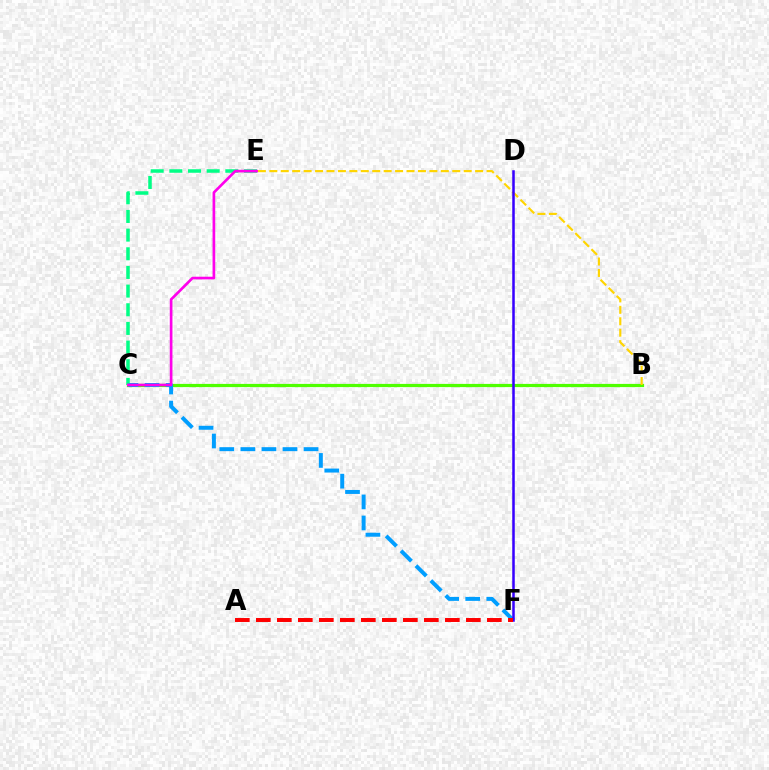{('C', 'E'): [{'color': '#00ff86', 'line_style': 'dashed', 'thickness': 2.53}, {'color': '#ff00ed', 'line_style': 'solid', 'thickness': 1.92}], ('B', 'C'): [{'color': '#4fff00', 'line_style': 'solid', 'thickness': 2.31}], ('C', 'F'): [{'color': '#009eff', 'line_style': 'dashed', 'thickness': 2.86}], ('B', 'E'): [{'color': '#ffd500', 'line_style': 'dashed', 'thickness': 1.55}], ('D', 'F'): [{'color': '#3700ff', 'line_style': 'solid', 'thickness': 1.82}], ('A', 'F'): [{'color': '#ff0000', 'line_style': 'dashed', 'thickness': 2.85}]}